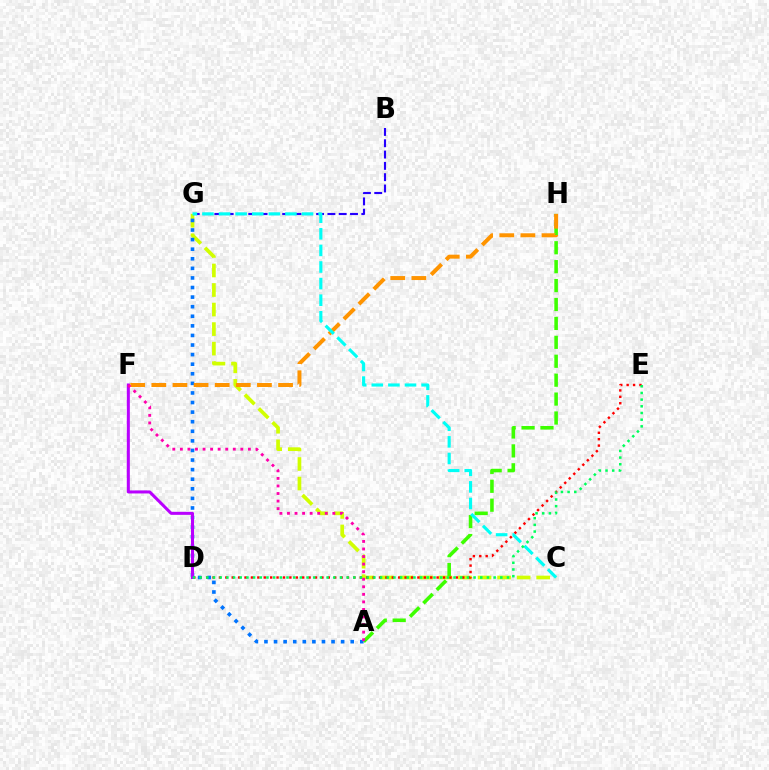{('C', 'G'): [{'color': '#d1ff00', 'line_style': 'dashed', 'thickness': 2.65}, {'color': '#00fff6', 'line_style': 'dashed', 'thickness': 2.26}], ('D', 'E'): [{'color': '#ff0000', 'line_style': 'dotted', 'thickness': 1.74}, {'color': '#00ff5c', 'line_style': 'dotted', 'thickness': 1.82}], ('B', 'G'): [{'color': '#2500ff', 'line_style': 'dashed', 'thickness': 1.54}], ('A', 'G'): [{'color': '#0074ff', 'line_style': 'dotted', 'thickness': 2.6}], ('D', 'F'): [{'color': '#b900ff', 'line_style': 'solid', 'thickness': 2.18}], ('A', 'H'): [{'color': '#3dff00', 'line_style': 'dashed', 'thickness': 2.57}], ('F', 'H'): [{'color': '#ff9400', 'line_style': 'dashed', 'thickness': 2.87}], ('A', 'F'): [{'color': '#ff00ac', 'line_style': 'dotted', 'thickness': 2.05}]}